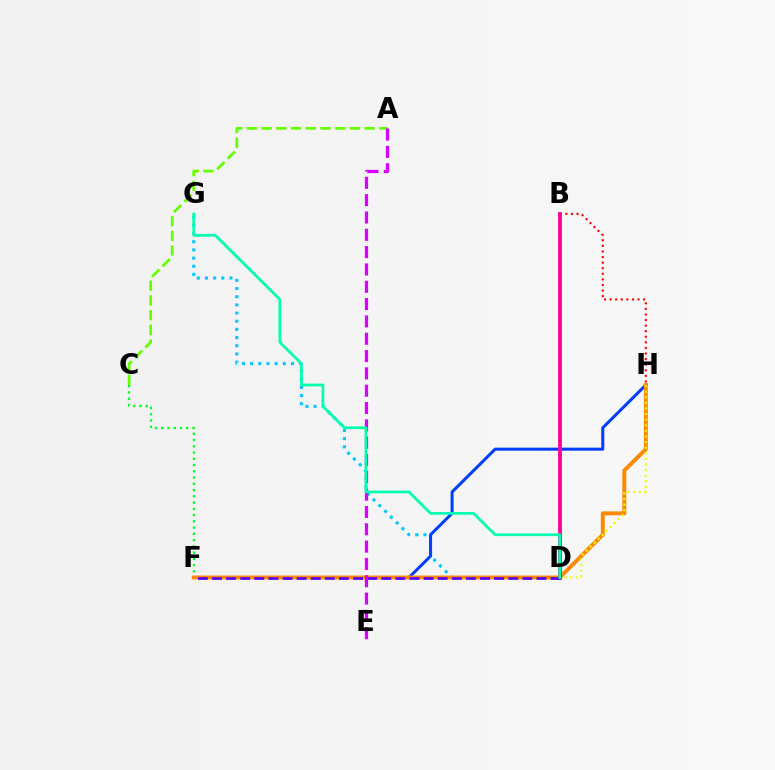{('A', 'C'): [{'color': '#66ff00', 'line_style': 'dashed', 'thickness': 2.0}], ('C', 'F'): [{'color': '#00ff27', 'line_style': 'dotted', 'thickness': 1.7}], ('D', 'G'): [{'color': '#00c7ff', 'line_style': 'dotted', 'thickness': 2.22}, {'color': '#00ffaf', 'line_style': 'solid', 'thickness': 1.98}], ('F', 'H'): [{'color': '#003fff', 'line_style': 'solid', 'thickness': 2.18}, {'color': '#ff8800', 'line_style': 'solid', 'thickness': 2.84}], ('D', 'H'): [{'color': '#eeff00', 'line_style': 'dotted', 'thickness': 1.52}], ('B', 'H'): [{'color': '#ff0000', 'line_style': 'dotted', 'thickness': 1.52}], ('B', 'D'): [{'color': '#ff00a0', 'line_style': 'solid', 'thickness': 2.75}], ('D', 'F'): [{'color': '#4f00ff', 'line_style': 'dashed', 'thickness': 1.92}], ('A', 'E'): [{'color': '#d600ff', 'line_style': 'dashed', 'thickness': 2.35}]}